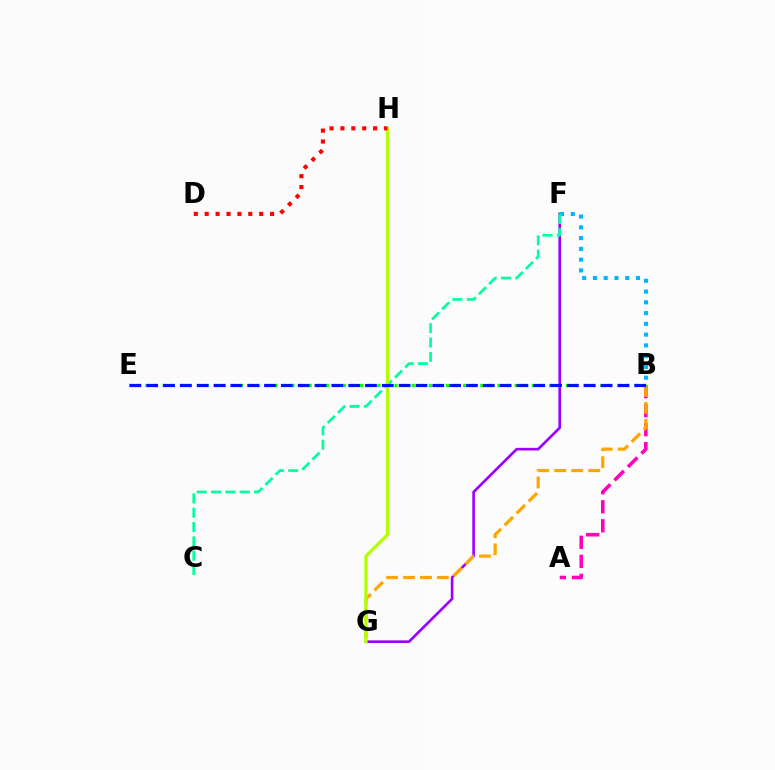{('F', 'G'): [{'color': '#9b00ff', 'line_style': 'solid', 'thickness': 1.89}], ('A', 'B'): [{'color': '#ff00bd', 'line_style': 'dashed', 'thickness': 2.58}], ('B', 'F'): [{'color': '#00b5ff', 'line_style': 'dotted', 'thickness': 2.93}], ('B', 'G'): [{'color': '#ffa500', 'line_style': 'dashed', 'thickness': 2.3}], ('B', 'E'): [{'color': '#08ff00', 'line_style': 'dotted', 'thickness': 2.33}, {'color': '#0010ff', 'line_style': 'dashed', 'thickness': 2.29}], ('C', 'F'): [{'color': '#00ff9d', 'line_style': 'dashed', 'thickness': 1.95}], ('G', 'H'): [{'color': '#b3ff00', 'line_style': 'solid', 'thickness': 2.38}], ('D', 'H'): [{'color': '#ff0000', 'line_style': 'dotted', 'thickness': 2.96}]}